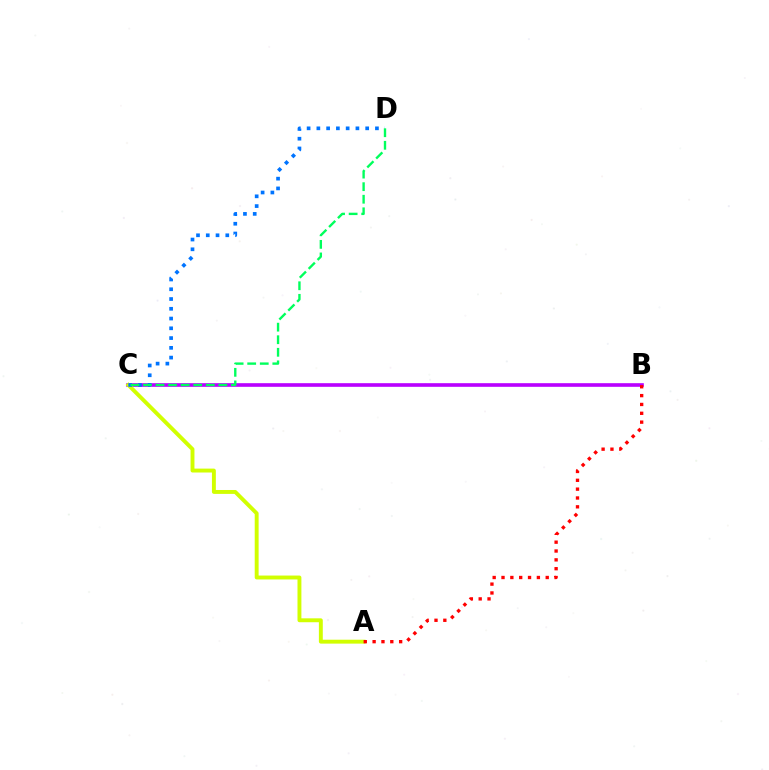{('B', 'C'): [{'color': '#b900ff', 'line_style': 'solid', 'thickness': 2.62}], ('A', 'C'): [{'color': '#d1ff00', 'line_style': 'solid', 'thickness': 2.81}], ('A', 'B'): [{'color': '#ff0000', 'line_style': 'dotted', 'thickness': 2.4}], ('C', 'D'): [{'color': '#0074ff', 'line_style': 'dotted', 'thickness': 2.65}, {'color': '#00ff5c', 'line_style': 'dashed', 'thickness': 1.71}]}